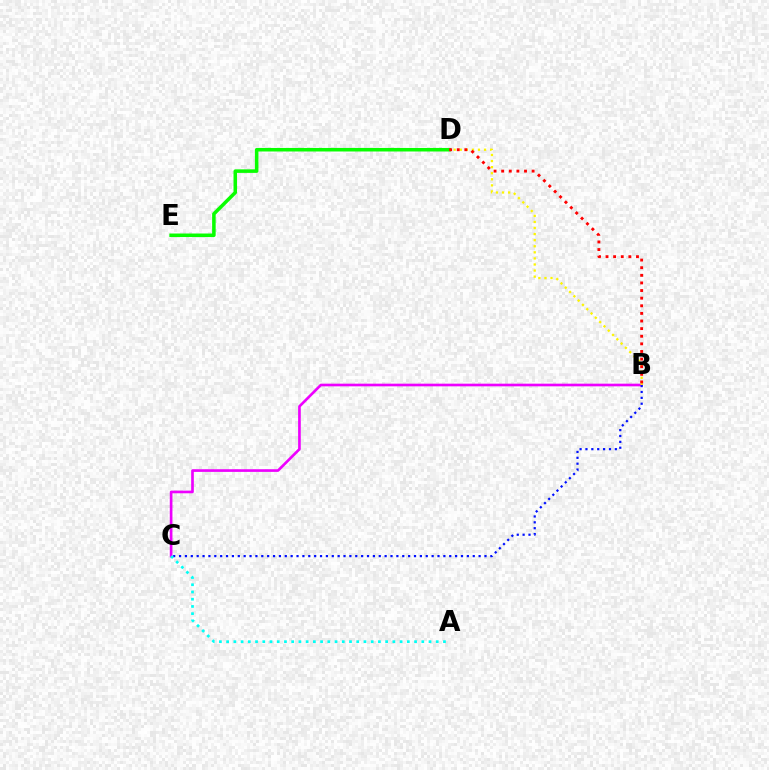{('B', 'C'): [{'color': '#ee00ff', 'line_style': 'solid', 'thickness': 1.92}, {'color': '#0010ff', 'line_style': 'dotted', 'thickness': 1.6}], ('B', 'D'): [{'color': '#fcf500', 'line_style': 'dotted', 'thickness': 1.65}, {'color': '#ff0000', 'line_style': 'dotted', 'thickness': 2.07}], ('D', 'E'): [{'color': '#08ff00', 'line_style': 'solid', 'thickness': 2.54}], ('A', 'C'): [{'color': '#00fff6', 'line_style': 'dotted', 'thickness': 1.96}]}